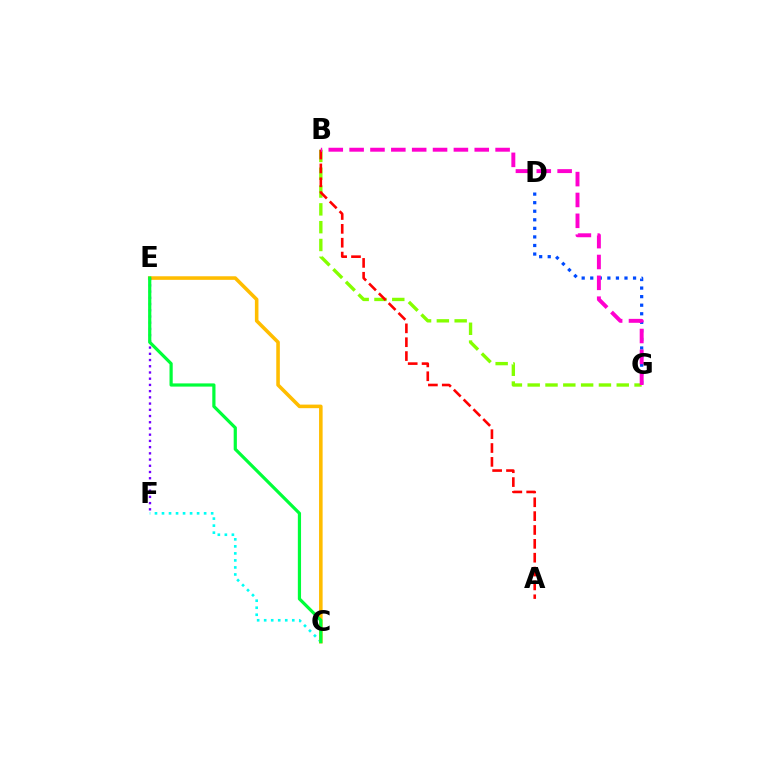{('B', 'G'): [{'color': '#84ff00', 'line_style': 'dashed', 'thickness': 2.42}, {'color': '#ff00cf', 'line_style': 'dashed', 'thickness': 2.83}], ('D', 'G'): [{'color': '#004bff', 'line_style': 'dotted', 'thickness': 2.33}], ('C', 'F'): [{'color': '#00fff6', 'line_style': 'dotted', 'thickness': 1.91}], ('C', 'E'): [{'color': '#ffbd00', 'line_style': 'solid', 'thickness': 2.57}, {'color': '#00ff39', 'line_style': 'solid', 'thickness': 2.31}], ('A', 'B'): [{'color': '#ff0000', 'line_style': 'dashed', 'thickness': 1.88}], ('E', 'F'): [{'color': '#7200ff', 'line_style': 'dotted', 'thickness': 1.69}]}